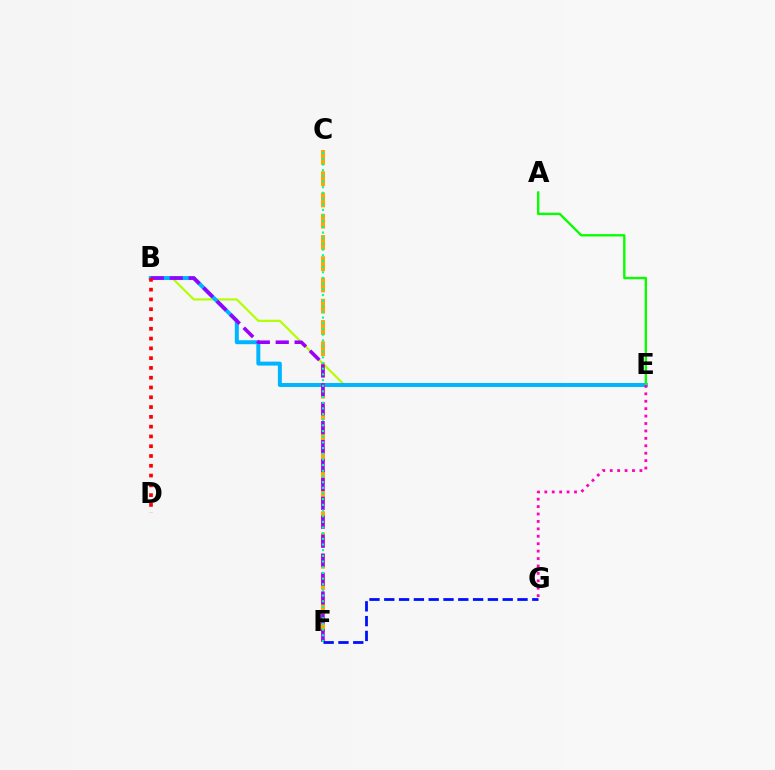{('B', 'E'): [{'color': '#b3ff00', 'line_style': 'solid', 'thickness': 1.56}, {'color': '#00b5ff', 'line_style': 'solid', 'thickness': 2.85}], ('C', 'F'): [{'color': '#ffa500', 'line_style': 'dashed', 'thickness': 2.89}, {'color': '#00ff9d', 'line_style': 'dotted', 'thickness': 1.54}], ('A', 'E'): [{'color': '#08ff00', 'line_style': 'solid', 'thickness': 1.7}], ('B', 'F'): [{'color': '#9b00ff', 'line_style': 'dashed', 'thickness': 2.57}], ('F', 'G'): [{'color': '#0010ff', 'line_style': 'dashed', 'thickness': 2.01}], ('B', 'D'): [{'color': '#ff0000', 'line_style': 'dotted', 'thickness': 2.66}], ('E', 'G'): [{'color': '#ff00bd', 'line_style': 'dotted', 'thickness': 2.02}]}